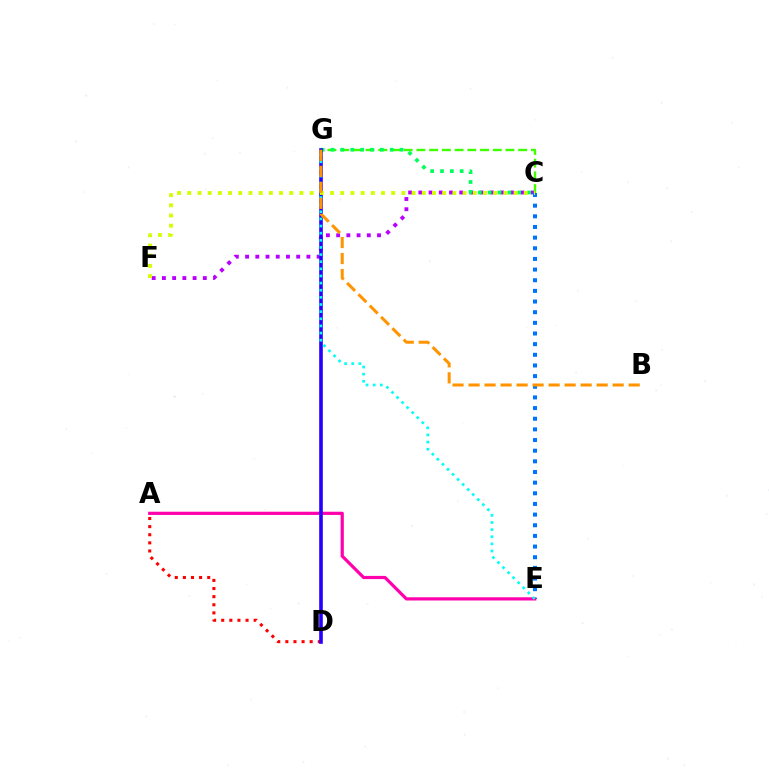{('C', 'F'): [{'color': '#b900ff', 'line_style': 'dotted', 'thickness': 2.78}, {'color': '#d1ff00', 'line_style': 'dotted', 'thickness': 2.77}], ('A', 'D'): [{'color': '#ff0000', 'line_style': 'dotted', 'thickness': 2.2}], ('C', 'E'): [{'color': '#0074ff', 'line_style': 'dotted', 'thickness': 2.89}], ('A', 'E'): [{'color': '#ff00ac', 'line_style': 'solid', 'thickness': 2.31}], ('C', 'G'): [{'color': '#3dff00', 'line_style': 'dashed', 'thickness': 1.73}, {'color': '#00ff5c', 'line_style': 'dotted', 'thickness': 2.68}], ('D', 'G'): [{'color': '#2500ff', 'line_style': 'solid', 'thickness': 2.6}], ('E', 'G'): [{'color': '#00fff6', 'line_style': 'dotted', 'thickness': 1.94}], ('B', 'G'): [{'color': '#ff9400', 'line_style': 'dashed', 'thickness': 2.18}]}